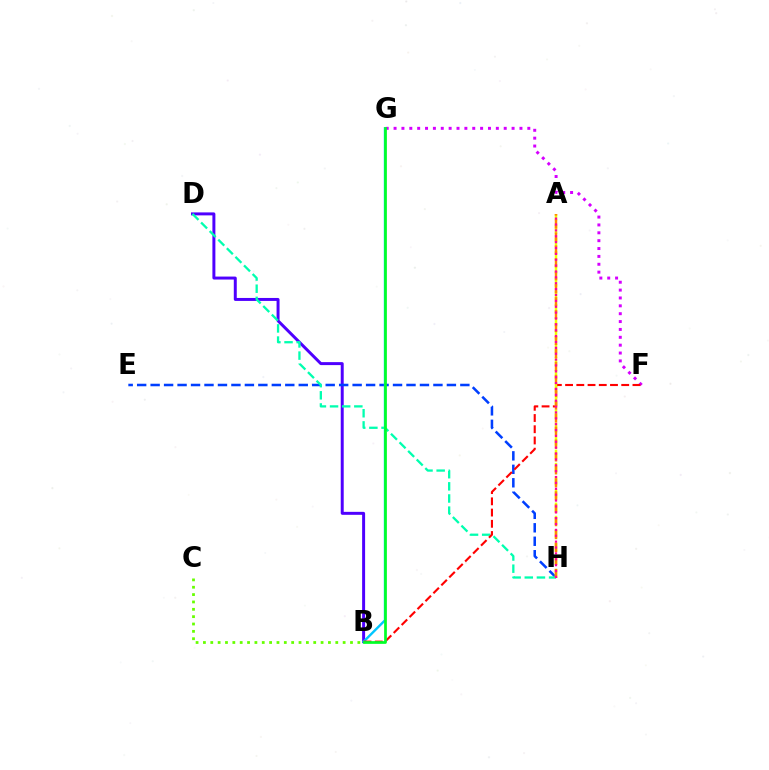{('B', 'D'): [{'color': '#4f00ff', 'line_style': 'solid', 'thickness': 2.14}], ('E', 'H'): [{'color': '#003fff', 'line_style': 'dashed', 'thickness': 1.83}], ('B', 'G'): [{'color': '#00c7ff', 'line_style': 'solid', 'thickness': 1.72}, {'color': '#00ff27', 'line_style': 'solid', 'thickness': 1.96}], ('D', 'H'): [{'color': '#00ffaf', 'line_style': 'dashed', 'thickness': 1.65}], ('F', 'G'): [{'color': '#d600ff', 'line_style': 'dotted', 'thickness': 2.14}], ('B', 'F'): [{'color': '#ff0000', 'line_style': 'dashed', 'thickness': 1.53}], ('A', 'H'): [{'color': '#eeff00', 'line_style': 'dashed', 'thickness': 1.8}, {'color': '#ff8800', 'line_style': 'dashed', 'thickness': 1.76}, {'color': '#ff00a0', 'line_style': 'dotted', 'thickness': 1.6}], ('B', 'C'): [{'color': '#66ff00', 'line_style': 'dotted', 'thickness': 2.0}]}